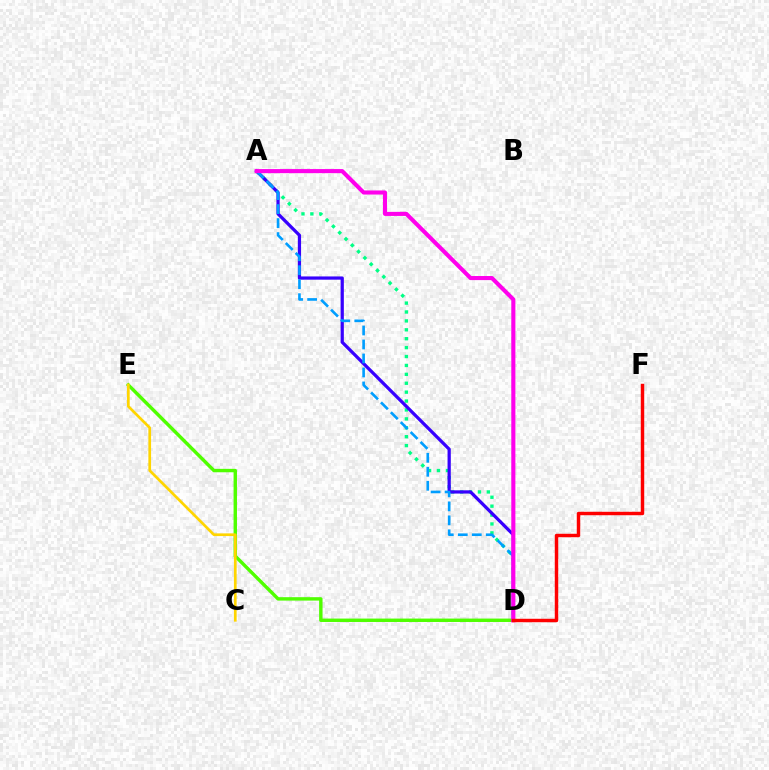{('A', 'D'): [{'color': '#00ff86', 'line_style': 'dotted', 'thickness': 2.42}, {'color': '#3700ff', 'line_style': 'solid', 'thickness': 2.33}, {'color': '#009eff', 'line_style': 'dashed', 'thickness': 1.9}, {'color': '#ff00ed', 'line_style': 'solid', 'thickness': 2.94}], ('D', 'E'): [{'color': '#4fff00', 'line_style': 'solid', 'thickness': 2.46}], ('C', 'E'): [{'color': '#ffd500', 'line_style': 'solid', 'thickness': 1.95}], ('D', 'F'): [{'color': '#ff0000', 'line_style': 'solid', 'thickness': 2.48}]}